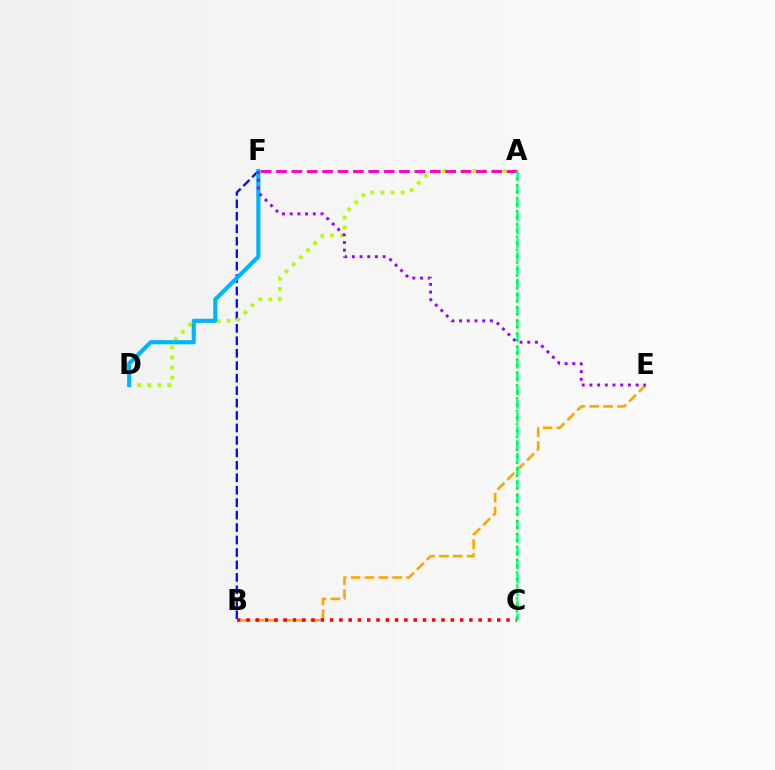{('B', 'F'): [{'color': '#0010ff', 'line_style': 'dashed', 'thickness': 1.69}], ('B', 'E'): [{'color': '#ffa500', 'line_style': 'dashed', 'thickness': 1.89}], ('A', 'D'): [{'color': '#b3ff00', 'line_style': 'dotted', 'thickness': 2.74}], ('B', 'C'): [{'color': '#ff0000', 'line_style': 'dotted', 'thickness': 2.52}], ('D', 'F'): [{'color': '#00b5ff', 'line_style': 'solid', 'thickness': 2.97}], ('A', 'F'): [{'color': '#ff00bd', 'line_style': 'dashed', 'thickness': 2.09}], ('E', 'F'): [{'color': '#9b00ff', 'line_style': 'dotted', 'thickness': 2.09}], ('A', 'C'): [{'color': '#00ff9d', 'line_style': 'dashed', 'thickness': 1.82}, {'color': '#08ff00', 'line_style': 'dotted', 'thickness': 1.75}]}